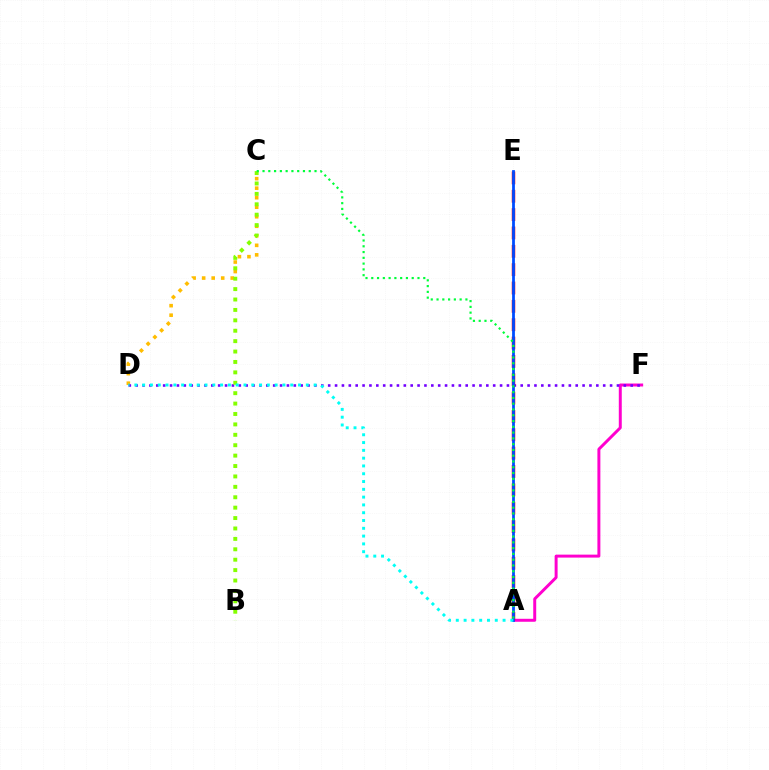{('C', 'D'): [{'color': '#ffbd00', 'line_style': 'dotted', 'thickness': 2.59}], ('A', 'F'): [{'color': '#ff00cf', 'line_style': 'solid', 'thickness': 2.14}], ('D', 'F'): [{'color': '#7200ff', 'line_style': 'dotted', 'thickness': 1.87}], ('A', 'E'): [{'color': '#ff0000', 'line_style': 'dashed', 'thickness': 2.49}, {'color': '#004bff', 'line_style': 'solid', 'thickness': 1.99}], ('B', 'C'): [{'color': '#84ff00', 'line_style': 'dotted', 'thickness': 2.83}], ('A', 'C'): [{'color': '#00ff39', 'line_style': 'dotted', 'thickness': 1.57}], ('A', 'D'): [{'color': '#00fff6', 'line_style': 'dotted', 'thickness': 2.12}]}